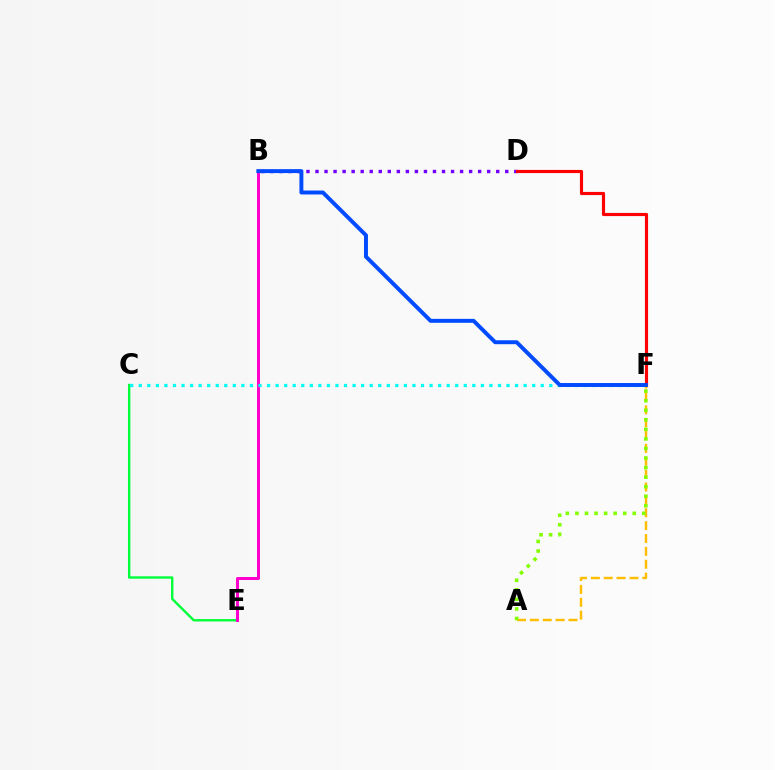{('B', 'D'): [{'color': '#7200ff', 'line_style': 'dotted', 'thickness': 2.45}], ('C', 'E'): [{'color': '#00ff39', 'line_style': 'solid', 'thickness': 1.72}], ('B', 'E'): [{'color': '#ff00cf', 'line_style': 'solid', 'thickness': 2.17}], ('C', 'F'): [{'color': '#00fff6', 'line_style': 'dotted', 'thickness': 2.32}], ('D', 'F'): [{'color': '#ff0000', 'line_style': 'solid', 'thickness': 2.27}], ('A', 'F'): [{'color': '#ffbd00', 'line_style': 'dashed', 'thickness': 1.75}, {'color': '#84ff00', 'line_style': 'dotted', 'thickness': 2.6}], ('B', 'F'): [{'color': '#004bff', 'line_style': 'solid', 'thickness': 2.84}]}